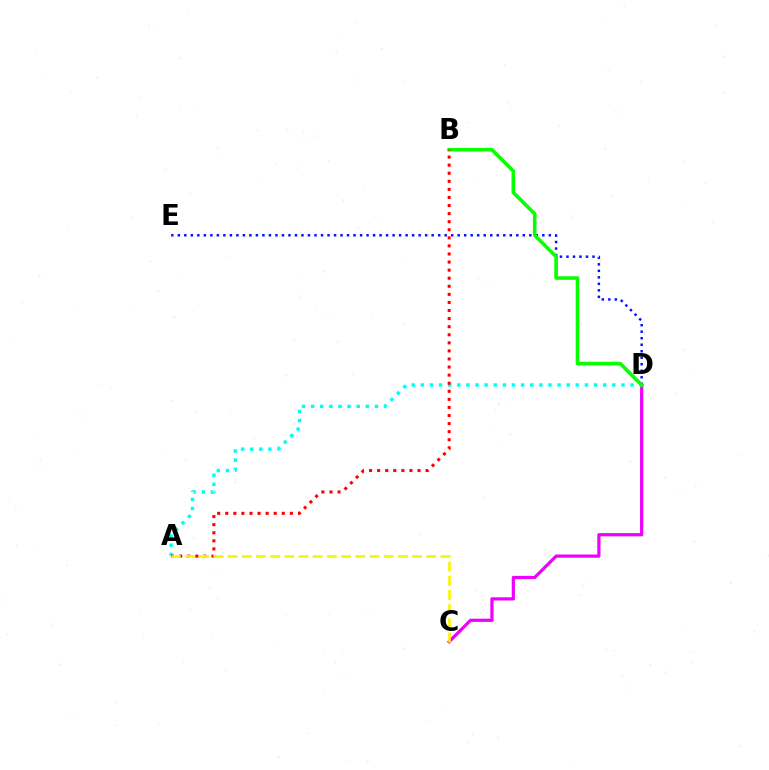{('C', 'D'): [{'color': '#ee00ff', 'line_style': 'solid', 'thickness': 2.31}], ('A', 'D'): [{'color': '#00fff6', 'line_style': 'dotted', 'thickness': 2.48}], ('D', 'E'): [{'color': '#0010ff', 'line_style': 'dotted', 'thickness': 1.77}], ('B', 'D'): [{'color': '#08ff00', 'line_style': 'solid', 'thickness': 2.59}], ('A', 'B'): [{'color': '#ff0000', 'line_style': 'dotted', 'thickness': 2.19}], ('A', 'C'): [{'color': '#fcf500', 'line_style': 'dashed', 'thickness': 1.93}]}